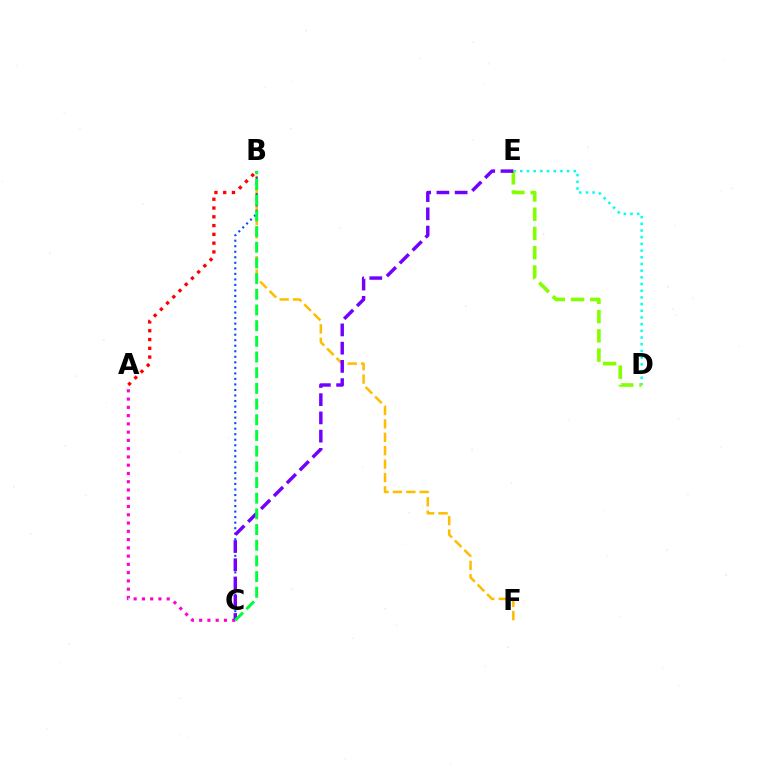{('B', 'F'): [{'color': '#ffbd00', 'line_style': 'dashed', 'thickness': 1.82}], ('B', 'C'): [{'color': '#004bff', 'line_style': 'dotted', 'thickness': 1.5}, {'color': '#00ff39', 'line_style': 'dashed', 'thickness': 2.13}], ('D', 'E'): [{'color': '#00fff6', 'line_style': 'dotted', 'thickness': 1.82}, {'color': '#84ff00', 'line_style': 'dashed', 'thickness': 2.62}], ('A', 'B'): [{'color': '#ff0000', 'line_style': 'dotted', 'thickness': 2.39}], ('A', 'C'): [{'color': '#ff00cf', 'line_style': 'dotted', 'thickness': 2.25}], ('C', 'E'): [{'color': '#7200ff', 'line_style': 'dashed', 'thickness': 2.48}]}